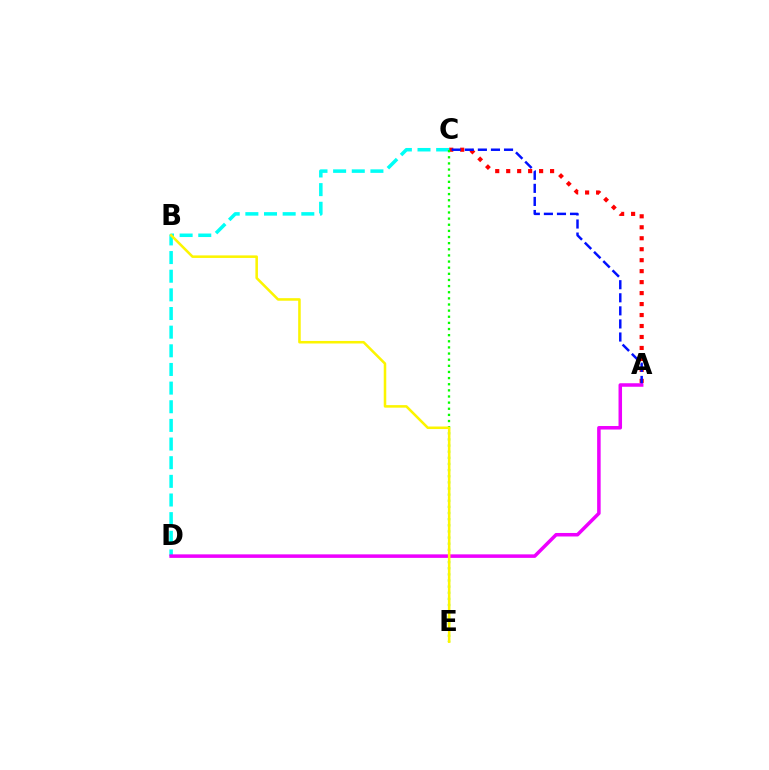{('A', 'C'): [{'color': '#ff0000', 'line_style': 'dotted', 'thickness': 2.98}, {'color': '#0010ff', 'line_style': 'dashed', 'thickness': 1.78}], ('C', 'D'): [{'color': '#00fff6', 'line_style': 'dashed', 'thickness': 2.53}], ('C', 'E'): [{'color': '#08ff00', 'line_style': 'dotted', 'thickness': 1.67}], ('A', 'D'): [{'color': '#ee00ff', 'line_style': 'solid', 'thickness': 2.53}], ('B', 'E'): [{'color': '#fcf500', 'line_style': 'solid', 'thickness': 1.83}]}